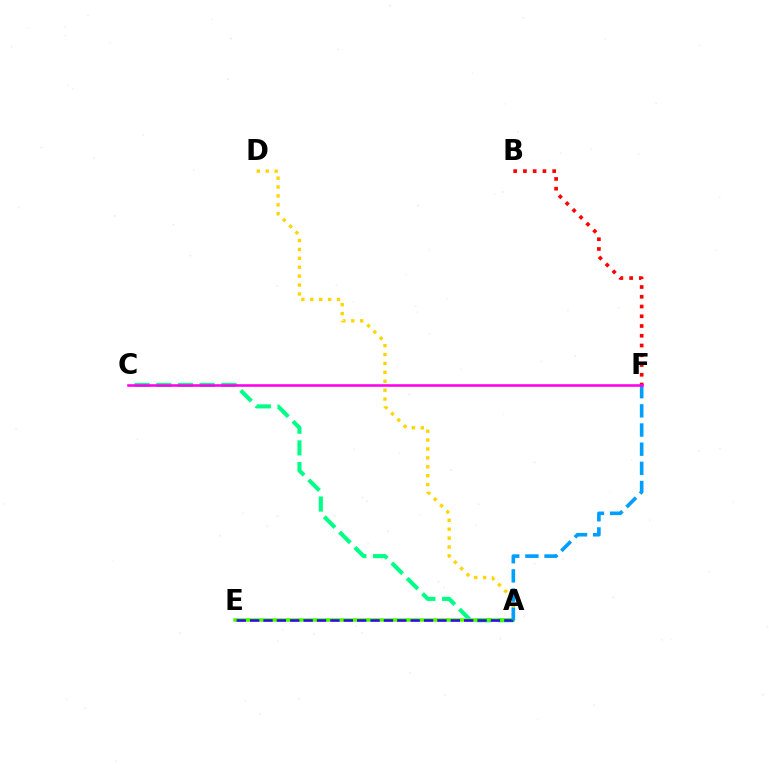{('A', 'C'): [{'color': '#00ff86', 'line_style': 'dashed', 'thickness': 2.95}], ('A', 'E'): [{'color': '#4fff00', 'line_style': 'solid', 'thickness': 2.54}, {'color': '#3700ff', 'line_style': 'dashed', 'thickness': 1.82}], ('A', 'D'): [{'color': '#ffd500', 'line_style': 'dotted', 'thickness': 2.42}], ('A', 'F'): [{'color': '#009eff', 'line_style': 'dashed', 'thickness': 2.6}], ('B', 'F'): [{'color': '#ff0000', 'line_style': 'dotted', 'thickness': 2.65}], ('C', 'F'): [{'color': '#ff00ed', 'line_style': 'solid', 'thickness': 1.85}]}